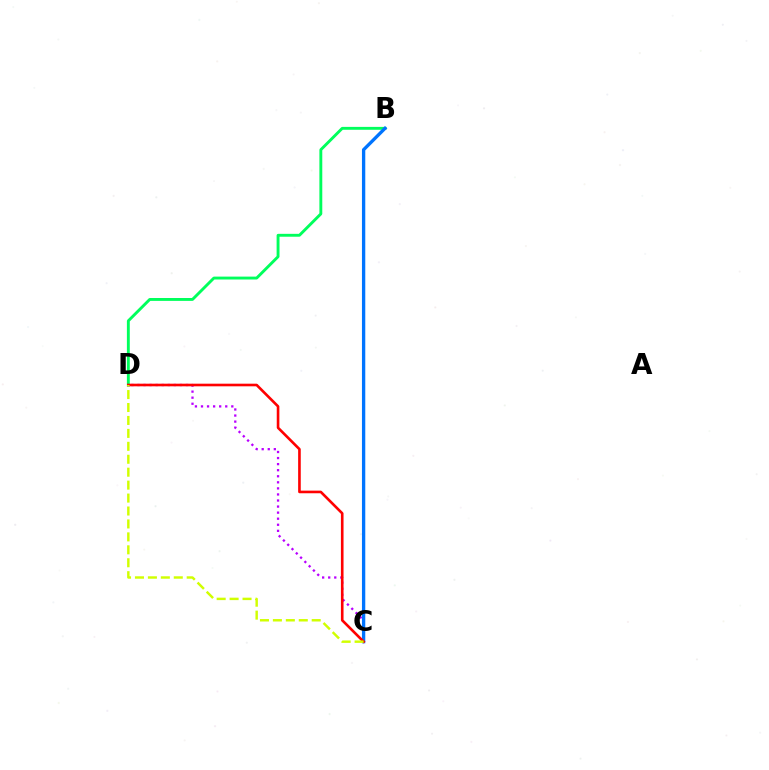{('C', 'D'): [{'color': '#b900ff', 'line_style': 'dotted', 'thickness': 1.65}, {'color': '#ff0000', 'line_style': 'solid', 'thickness': 1.89}, {'color': '#d1ff00', 'line_style': 'dashed', 'thickness': 1.76}], ('B', 'D'): [{'color': '#00ff5c', 'line_style': 'solid', 'thickness': 2.08}], ('B', 'C'): [{'color': '#0074ff', 'line_style': 'solid', 'thickness': 2.39}]}